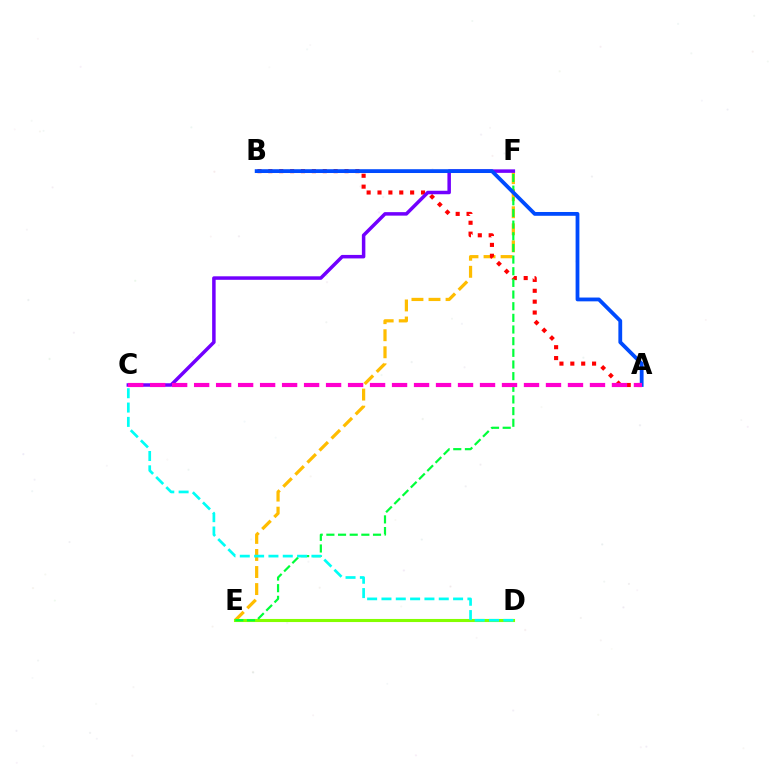{('E', 'F'): [{'color': '#ffbd00', 'line_style': 'dashed', 'thickness': 2.32}, {'color': '#00ff39', 'line_style': 'dashed', 'thickness': 1.58}], ('D', 'E'): [{'color': '#84ff00', 'line_style': 'solid', 'thickness': 2.22}], ('A', 'B'): [{'color': '#ff0000', 'line_style': 'dotted', 'thickness': 2.96}, {'color': '#004bff', 'line_style': 'solid', 'thickness': 2.74}], ('C', 'D'): [{'color': '#00fff6', 'line_style': 'dashed', 'thickness': 1.95}], ('C', 'F'): [{'color': '#7200ff', 'line_style': 'solid', 'thickness': 2.52}], ('A', 'C'): [{'color': '#ff00cf', 'line_style': 'dashed', 'thickness': 2.99}]}